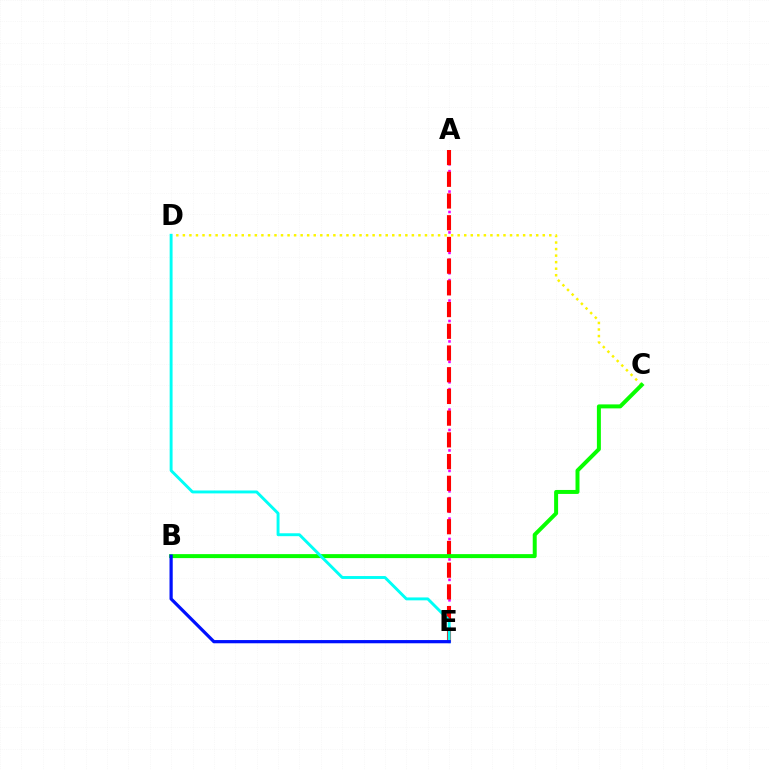{('A', 'E'): [{'color': '#ee00ff', 'line_style': 'dotted', 'thickness': 1.85}, {'color': '#ff0000', 'line_style': 'dashed', 'thickness': 2.95}], ('C', 'D'): [{'color': '#fcf500', 'line_style': 'dotted', 'thickness': 1.78}], ('B', 'C'): [{'color': '#08ff00', 'line_style': 'solid', 'thickness': 2.86}], ('D', 'E'): [{'color': '#00fff6', 'line_style': 'solid', 'thickness': 2.1}], ('B', 'E'): [{'color': '#0010ff', 'line_style': 'solid', 'thickness': 2.32}]}